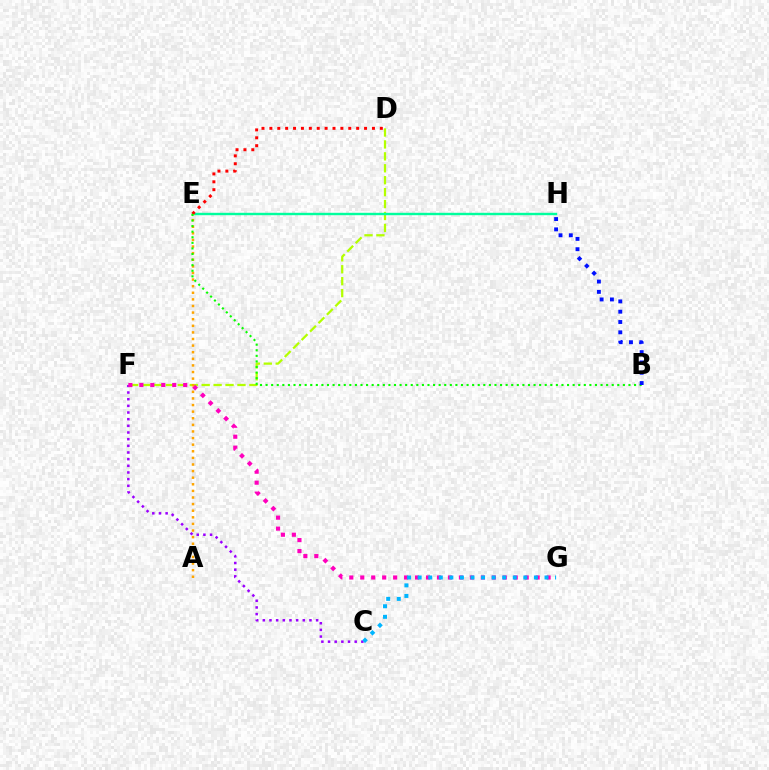{('D', 'F'): [{'color': '#b3ff00', 'line_style': 'dashed', 'thickness': 1.62}], ('E', 'H'): [{'color': '#00ff9d', 'line_style': 'solid', 'thickness': 1.73}], ('C', 'F'): [{'color': '#9b00ff', 'line_style': 'dotted', 'thickness': 1.81}], ('D', 'E'): [{'color': '#ff0000', 'line_style': 'dotted', 'thickness': 2.14}], ('F', 'G'): [{'color': '#ff00bd', 'line_style': 'dotted', 'thickness': 2.98}], ('A', 'E'): [{'color': '#ffa500', 'line_style': 'dotted', 'thickness': 1.79}], ('C', 'G'): [{'color': '#00b5ff', 'line_style': 'dotted', 'thickness': 2.87}], ('B', 'E'): [{'color': '#08ff00', 'line_style': 'dotted', 'thickness': 1.52}], ('B', 'H'): [{'color': '#0010ff', 'line_style': 'dotted', 'thickness': 2.8}]}